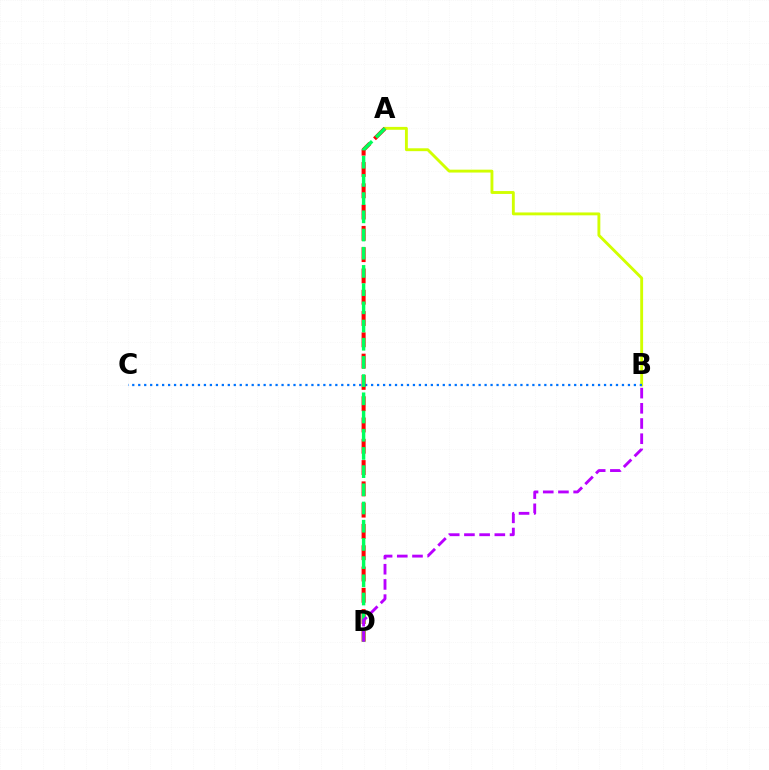{('A', 'B'): [{'color': '#d1ff00', 'line_style': 'solid', 'thickness': 2.07}], ('B', 'C'): [{'color': '#0074ff', 'line_style': 'dotted', 'thickness': 1.62}], ('A', 'D'): [{'color': '#ff0000', 'line_style': 'dashed', 'thickness': 2.89}, {'color': '#00ff5c', 'line_style': 'dashed', 'thickness': 2.47}], ('B', 'D'): [{'color': '#b900ff', 'line_style': 'dashed', 'thickness': 2.06}]}